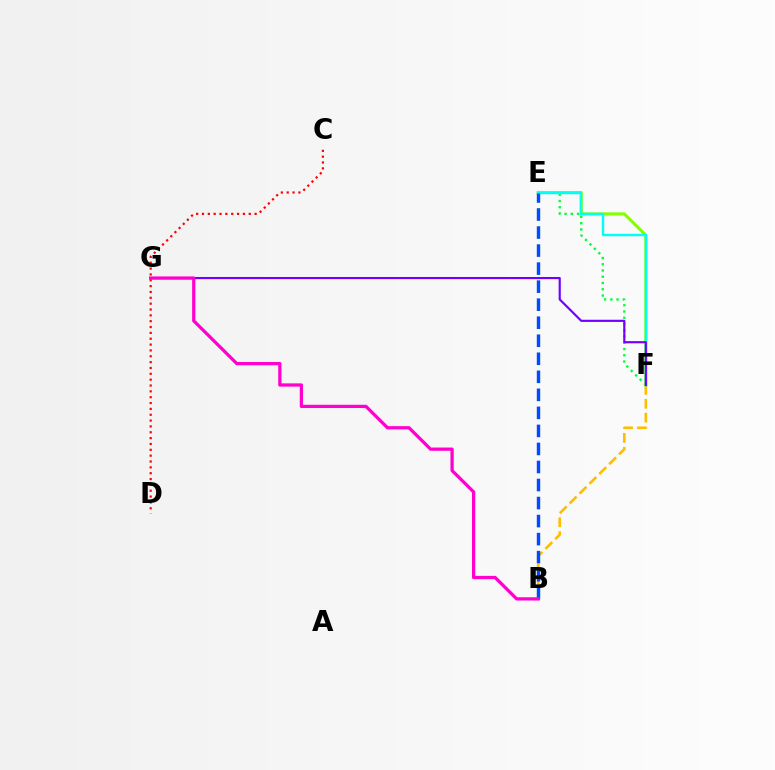{('C', 'D'): [{'color': '#ff0000', 'line_style': 'dotted', 'thickness': 1.59}], ('B', 'F'): [{'color': '#ffbd00', 'line_style': 'dashed', 'thickness': 1.89}], ('E', 'F'): [{'color': '#00ff39', 'line_style': 'dotted', 'thickness': 1.7}, {'color': '#84ff00', 'line_style': 'solid', 'thickness': 2.2}, {'color': '#00fff6', 'line_style': 'solid', 'thickness': 1.76}], ('F', 'G'): [{'color': '#7200ff', 'line_style': 'solid', 'thickness': 1.56}], ('B', 'E'): [{'color': '#004bff', 'line_style': 'dashed', 'thickness': 2.45}], ('B', 'G'): [{'color': '#ff00cf', 'line_style': 'solid', 'thickness': 2.34}]}